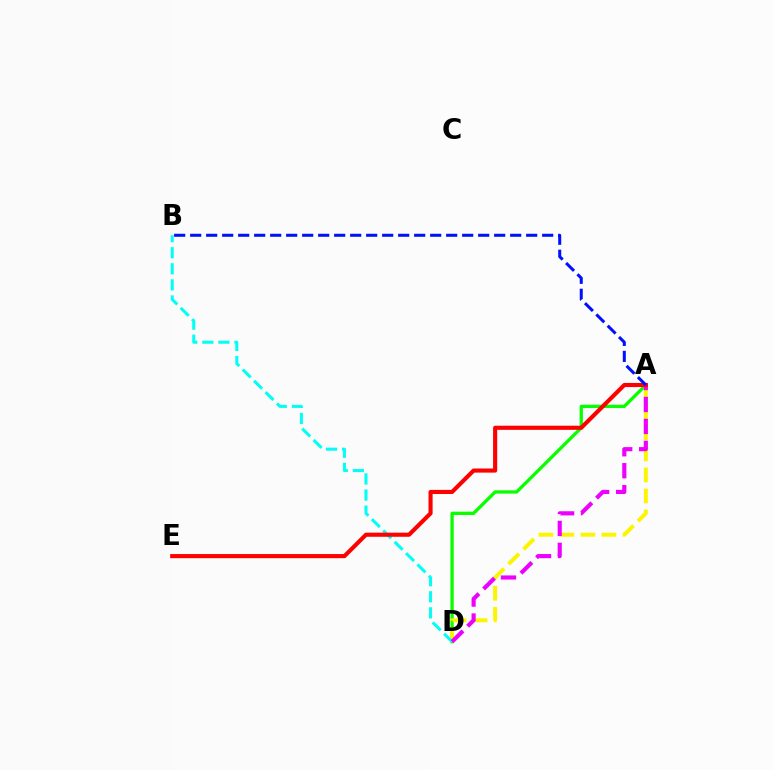{('A', 'D'): [{'color': '#08ff00', 'line_style': 'solid', 'thickness': 2.37}, {'color': '#fcf500', 'line_style': 'dashed', 'thickness': 2.86}, {'color': '#ee00ff', 'line_style': 'dashed', 'thickness': 2.98}], ('B', 'D'): [{'color': '#00fff6', 'line_style': 'dashed', 'thickness': 2.18}], ('A', 'E'): [{'color': '#ff0000', 'line_style': 'solid', 'thickness': 2.96}], ('A', 'B'): [{'color': '#0010ff', 'line_style': 'dashed', 'thickness': 2.17}]}